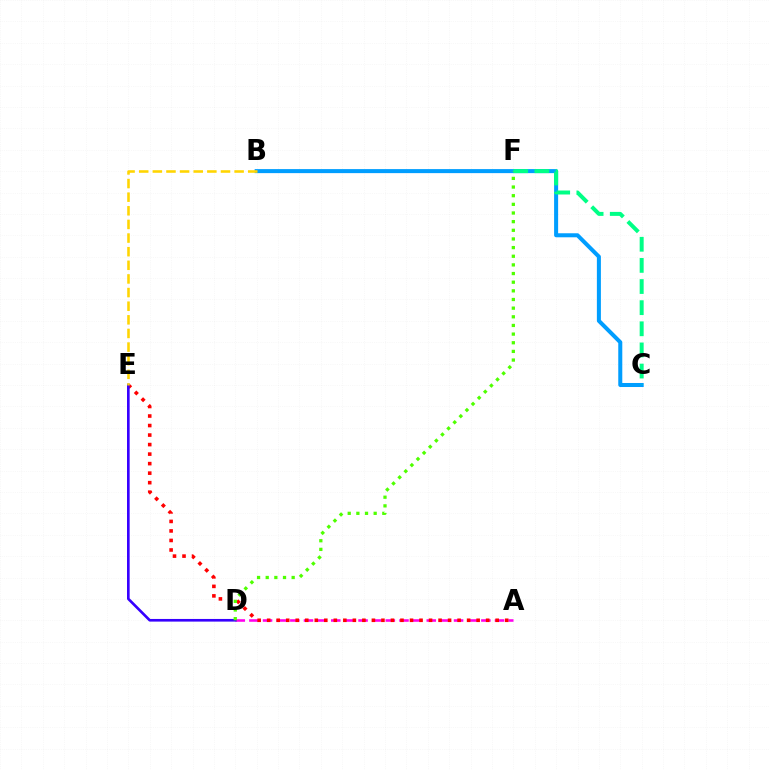{('B', 'C'): [{'color': '#009eff', 'line_style': 'solid', 'thickness': 2.9}], ('A', 'D'): [{'color': '#ff00ed', 'line_style': 'dashed', 'thickness': 1.85}], ('A', 'E'): [{'color': '#ff0000', 'line_style': 'dotted', 'thickness': 2.59}], ('C', 'F'): [{'color': '#00ff86', 'line_style': 'dashed', 'thickness': 2.87}], ('D', 'E'): [{'color': '#3700ff', 'line_style': 'solid', 'thickness': 1.91}], ('B', 'E'): [{'color': '#ffd500', 'line_style': 'dashed', 'thickness': 1.85}], ('D', 'F'): [{'color': '#4fff00', 'line_style': 'dotted', 'thickness': 2.35}]}